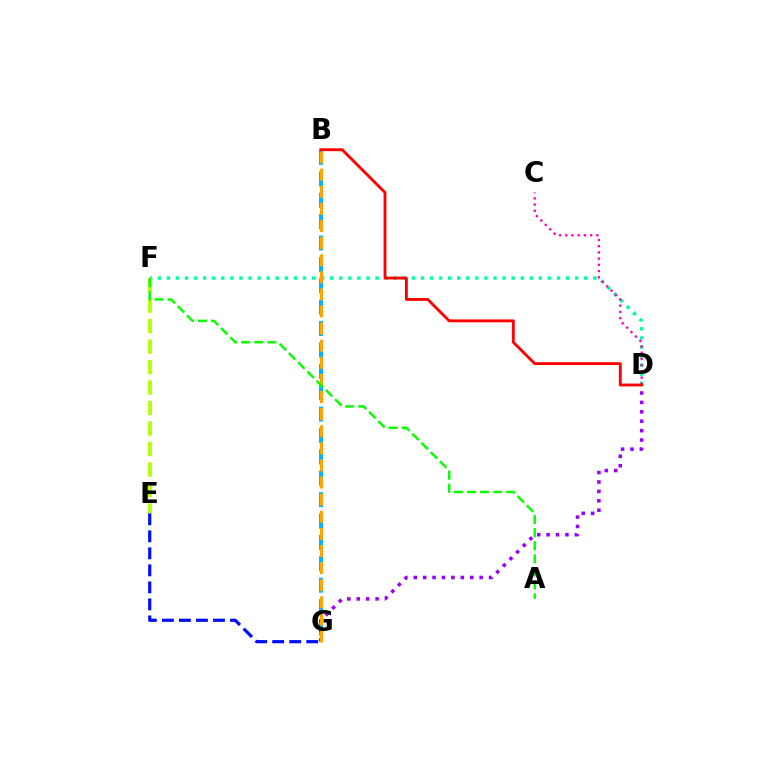{('D', 'F'): [{'color': '#00ff9d', 'line_style': 'dotted', 'thickness': 2.47}], ('E', 'F'): [{'color': '#b3ff00', 'line_style': 'dashed', 'thickness': 2.78}], ('E', 'G'): [{'color': '#0010ff', 'line_style': 'dashed', 'thickness': 2.31}], ('B', 'G'): [{'color': '#00b5ff', 'line_style': 'dashed', 'thickness': 2.91}, {'color': '#ffa500', 'line_style': 'dashed', 'thickness': 2.32}], ('D', 'G'): [{'color': '#9b00ff', 'line_style': 'dotted', 'thickness': 2.56}], ('C', 'D'): [{'color': '#ff00bd', 'line_style': 'dotted', 'thickness': 1.69}], ('A', 'F'): [{'color': '#08ff00', 'line_style': 'dashed', 'thickness': 1.77}], ('B', 'D'): [{'color': '#ff0000', 'line_style': 'solid', 'thickness': 2.06}]}